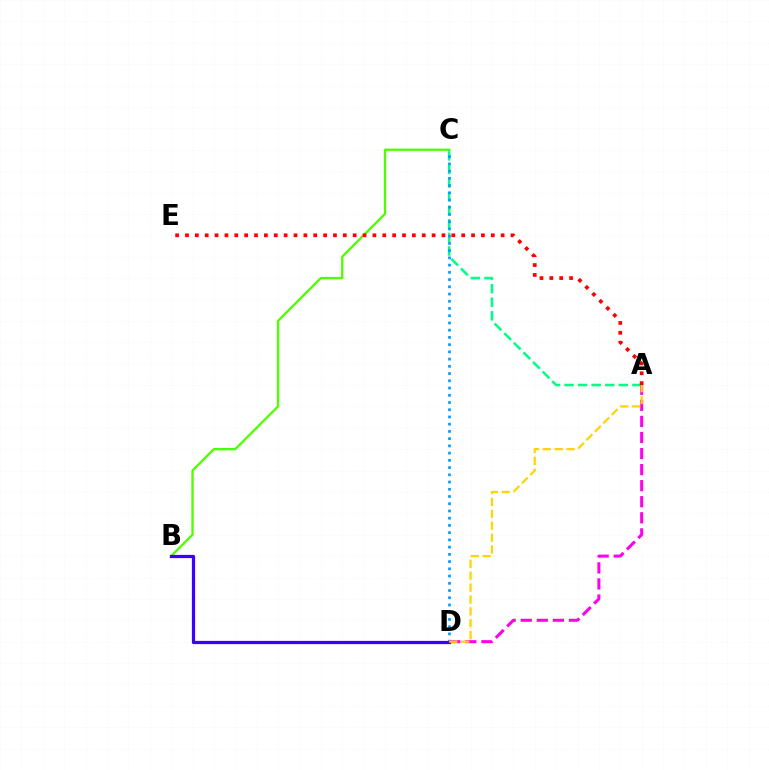{('B', 'C'): [{'color': '#4fff00', 'line_style': 'solid', 'thickness': 1.67}], ('A', 'C'): [{'color': '#00ff86', 'line_style': 'dashed', 'thickness': 1.85}], ('C', 'D'): [{'color': '#009eff', 'line_style': 'dotted', 'thickness': 1.96}], ('A', 'D'): [{'color': '#ff00ed', 'line_style': 'dashed', 'thickness': 2.18}, {'color': '#ffd500', 'line_style': 'dashed', 'thickness': 1.62}], ('B', 'D'): [{'color': '#3700ff', 'line_style': 'solid', 'thickness': 2.33}], ('A', 'E'): [{'color': '#ff0000', 'line_style': 'dotted', 'thickness': 2.68}]}